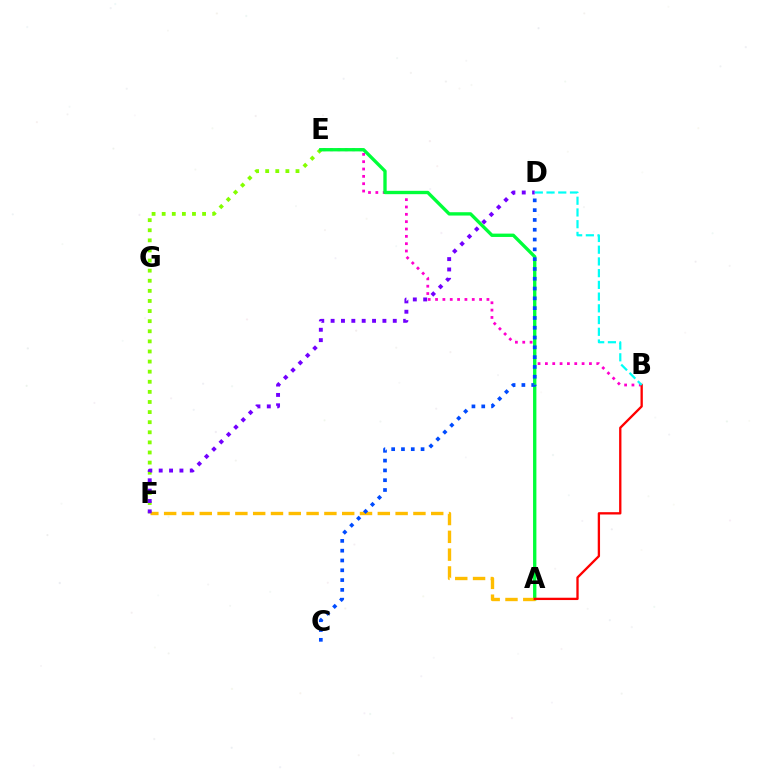{('E', 'F'): [{'color': '#84ff00', 'line_style': 'dotted', 'thickness': 2.74}], ('B', 'E'): [{'color': '#ff00cf', 'line_style': 'dotted', 'thickness': 1.99}], ('A', 'E'): [{'color': '#00ff39', 'line_style': 'solid', 'thickness': 2.41}], ('A', 'F'): [{'color': '#ffbd00', 'line_style': 'dashed', 'thickness': 2.42}], ('A', 'B'): [{'color': '#ff0000', 'line_style': 'solid', 'thickness': 1.67}], ('C', 'D'): [{'color': '#004bff', 'line_style': 'dotted', 'thickness': 2.66}], ('D', 'F'): [{'color': '#7200ff', 'line_style': 'dotted', 'thickness': 2.81}], ('B', 'D'): [{'color': '#00fff6', 'line_style': 'dashed', 'thickness': 1.59}]}